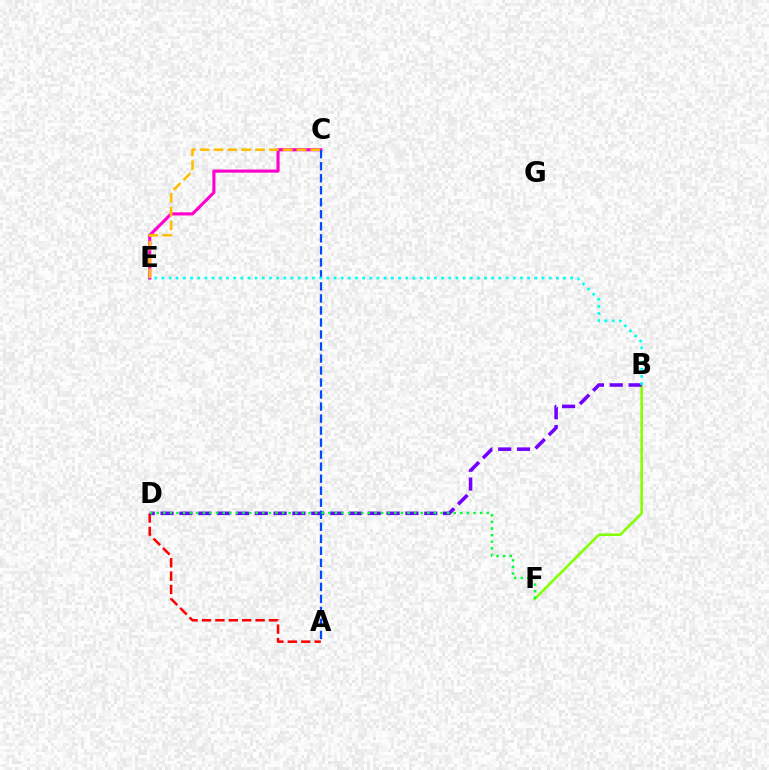{('C', 'E'): [{'color': '#ff00cf', 'line_style': 'solid', 'thickness': 2.24}, {'color': '#ffbd00', 'line_style': 'dashed', 'thickness': 1.88}], ('B', 'F'): [{'color': '#84ff00', 'line_style': 'solid', 'thickness': 1.85}], ('A', 'D'): [{'color': '#ff0000', 'line_style': 'dashed', 'thickness': 1.82}], ('B', 'D'): [{'color': '#7200ff', 'line_style': 'dashed', 'thickness': 2.56}], ('A', 'C'): [{'color': '#004bff', 'line_style': 'dashed', 'thickness': 1.63}], ('D', 'F'): [{'color': '#00ff39', 'line_style': 'dotted', 'thickness': 1.79}], ('B', 'E'): [{'color': '#00fff6', 'line_style': 'dotted', 'thickness': 1.95}]}